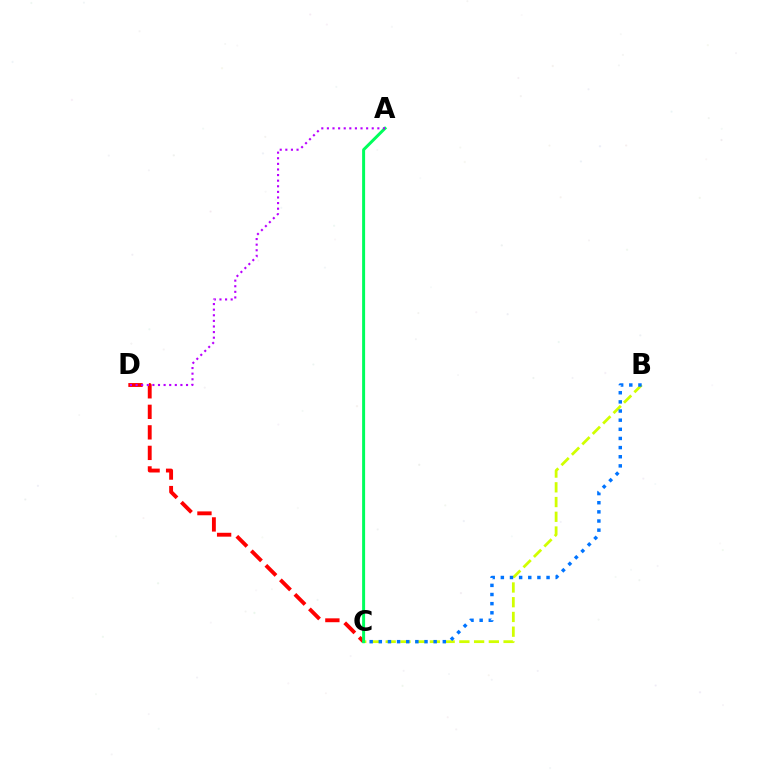{('B', 'C'): [{'color': '#d1ff00', 'line_style': 'dashed', 'thickness': 2.0}, {'color': '#0074ff', 'line_style': 'dotted', 'thickness': 2.48}], ('C', 'D'): [{'color': '#ff0000', 'line_style': 'dashed', 'thickness': 2.79}], ('A', 'C'): [{'color': '#00ff5c', 'line_style': 'solid', 'thickness': 2.15}], ('A', 'D'): [{'color': '#b900ff', 'line_style': 'dotted', 'thickness': 1.52}]}